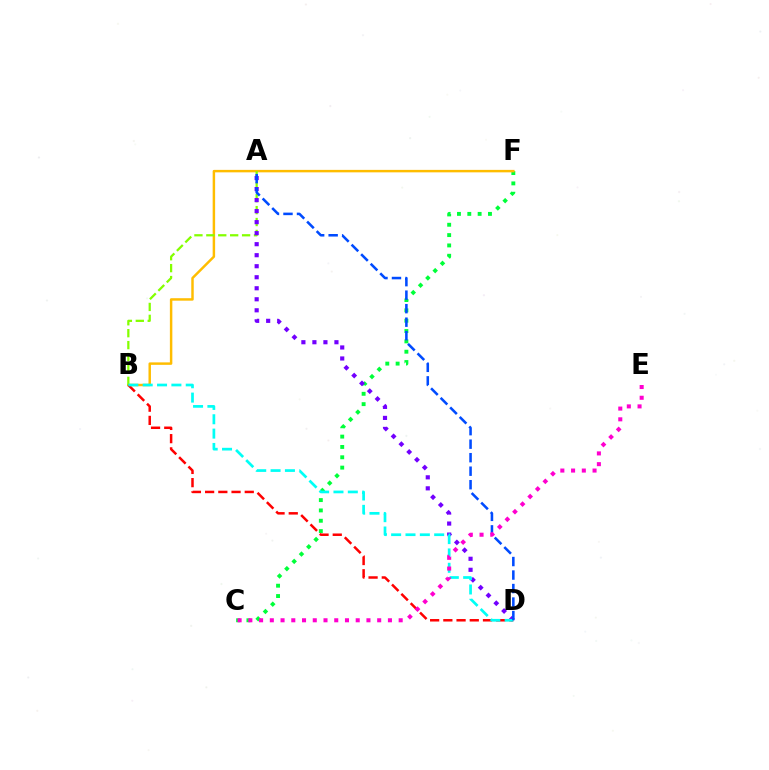{('C', 'F'): [{'color': '#00ff39', 'line_style': 'dotted', 'thickness': 2.81}], ('B', 'F'): [{'color': '#ffbd00', 'line_style': 'solid', 'thickness': 1.77}], ('A', 'B'): [{'color': '#84ff00', 'line_style': 'dashed', 'thickness': 1.62}], ('A', 'D'): [{'color': '#7200ff', 'line_style': 'dotted', 'thickness': 2.99}, {'color': '#004bff', 'line_style': 'dashed', 'thickness': 1.83}], ('B', 'D'): [{'color': '#ff0000', 'line_style': 'dashed', 'thickness': 1.8}, {'color': '#00fff6', 'line_style': 'dashed', 'thickness': 1.95}], ('C', 'E'): [{'color': '#ff00cf', 'line_style': 'dotted', 'thickness': 2.92}]}